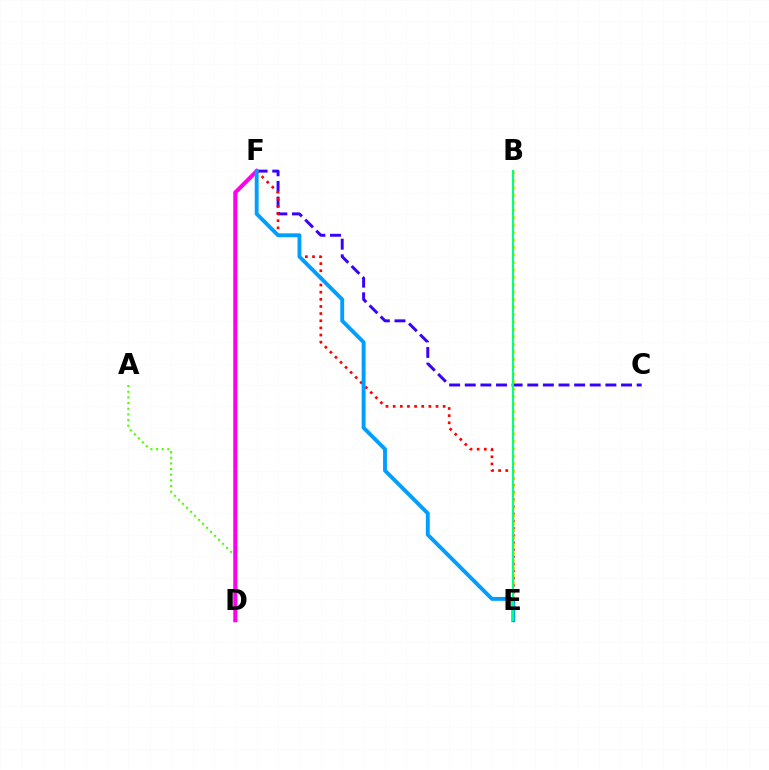{('A', 'D'): [{'color': '#4fff00', 'line_style': 'dotted', 'thickness': 1.54}], ('C', 'F'): [{'color': '#3700ff', 'line_style': 'dashed', 'thickness': 2.12}], ('E', 'F'): [{'color': '#ff0000', 'line_style': 'dotted', 'thickness': 1.94}, {'color': '#009eff', 'line_style': 'solid', 'thickness': 2.79}], ('B', 'E'): [{'color': '#ffd500', 'line_style': 'dotted', 'thickness': 2.03}, {'color': '#00ff86', 'line_style': 'solid', 'thickness': 1.55}], ('D', 'F'): [{'color': '#ff00ed', 'line_style': 'solid', 'thickness': 2.91}]}